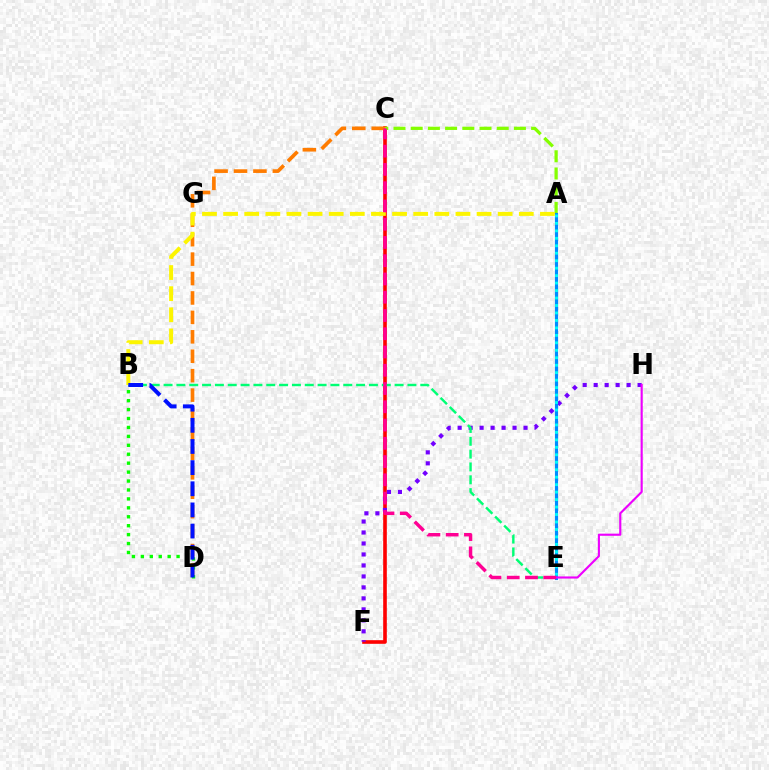{('C', 'F'): [{'color': '#ff0000', 'line_style': 'solid', 'thickness': 2.61}], ('F', 'H'): [{'color': '#7200ff', 'line_style': 'dotted', 'thickness': 2.98}], ('A', 'C'): [{'color': '#84ff00', 'line_style': 'dashed', 'thickness': 2.34}], ('B', 'E'): [{'color': '#00ff74', 'line_style': 'dashed', 'thickness': 1.74}], ('C', 'D'): [{'color': '#ff7c00', 'line_style': 'dashed', 'thickness': 2.64}], ('A', 'E'): [{'color': '#008cff', 'line_style': 'solid', 'thickness': 2.25}, {'color': '#00fff6', 'line_style': 'dotted', 'thickness': 2.03}], ('B', 'D'): [{'color': '#08ff00', 'line_style': 'dotted', 'thickness': 2.43}, {'color': '#0010ff', 'line_style': 'dashed', 'thickness': 2.87}], ('A', 'B'): [{'color': '#fcf500', 'line_style': 'dashed', 'thickness': 2.87}], ('E', 'H'): [{'color': '#ee00ff', 'line_style': 'solid', 'thickness': 1.54}], ('C', 'E'): [{'color': '#ff0094', 'line_style': 'dashed', 'thickness': 2.48}]}